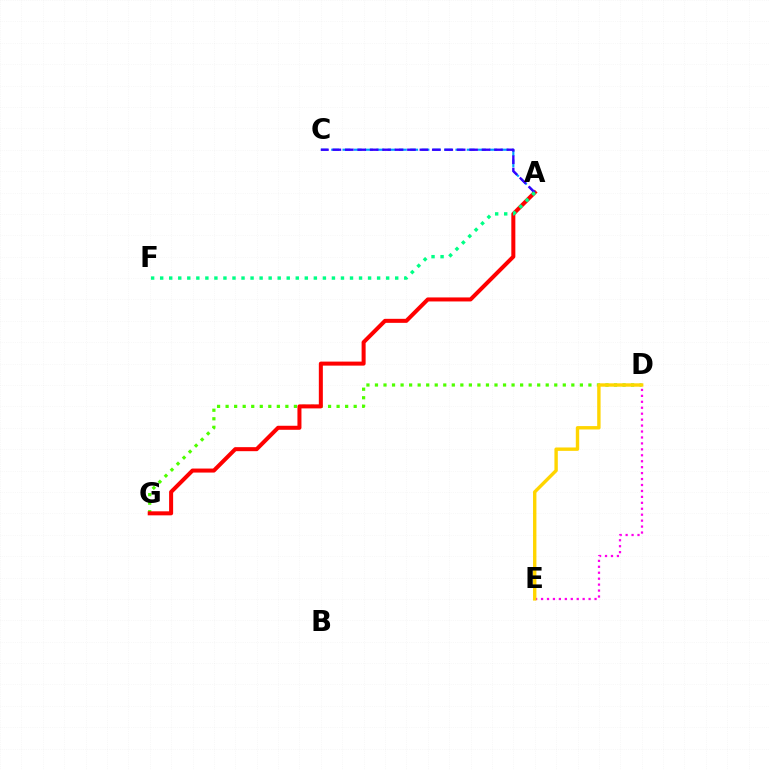{('D', 'G'): [{'color': '#4fff00', 'line_style': 'dotted', 'thickness': 2.32}], ('D', 'E'): [{'color': '#ff00ed', 'line_style': 'dotted', 'thickness': 1.61}, {'color': '#ffd500', 'line_style': 'solid', 'thickness': 2.44}], ('A', 'G'): [{'color': '#ff0000', 'line_style': 'solid', 'thickness': 2.89}], ('A', 'C'): [{'color': '#009eff', 'line_style': 'dashed', 'thickness': 1.53}, {'color': '#3700ff', 'line_style': 'dashed', 'thickness': 1.69}], ('A', 'F'): [{'color': '#00ff86', 'line_style': 'dotted', 'thickness': 2.46}]}